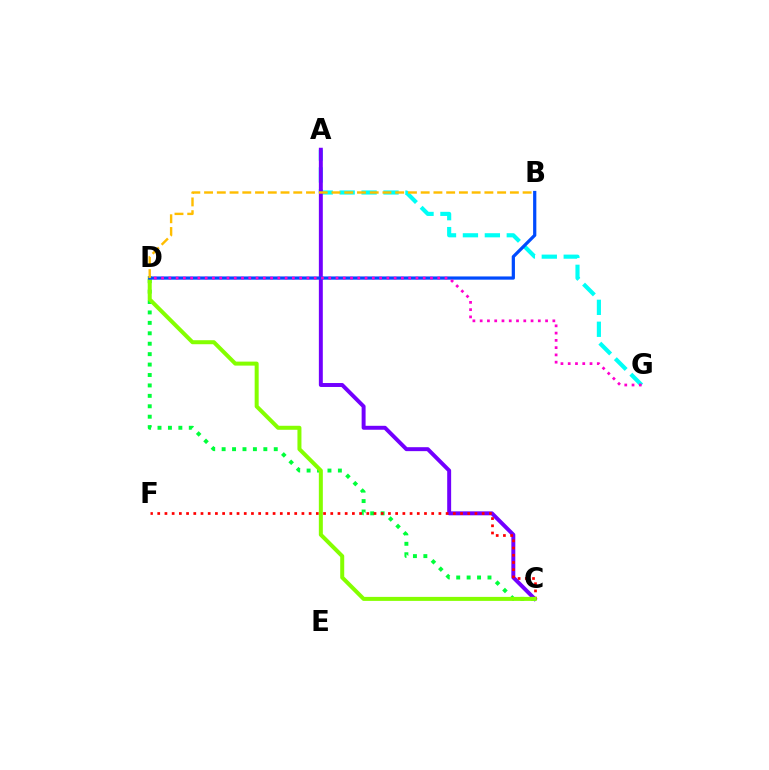{('A', 'G'): [{'color': '#00fff6', 'line_style': 'dashed', 'thickness': 2.98}], ('A', 'C'): [{'color': '#7200ff', 'line_style': 'solid', 'thickness': 2.84}], ('C', 'D'): [{'color': '#00ff39', 'line_style': 'dotted', 'thickness': 2.83}, {'color': '#84ff00', 'line_style': 'solid', 'thickness': 2.88}], ('C', 'F'): [{'color': '#ff0000', 'line_style': 'dotted', 'thickness': 1.96}], ('B', 'D'): [{'color': '#004bff', 'line_style': 'solid', 'thickness': 2.32}, {'color': '#ffbd00', 'line_style': 'dashed', 'thickness': 1.73}], ('D', 'G'): [{'color': '#ff00cf', 'line_style': 'dotted', 'thickness': 1.97}]}